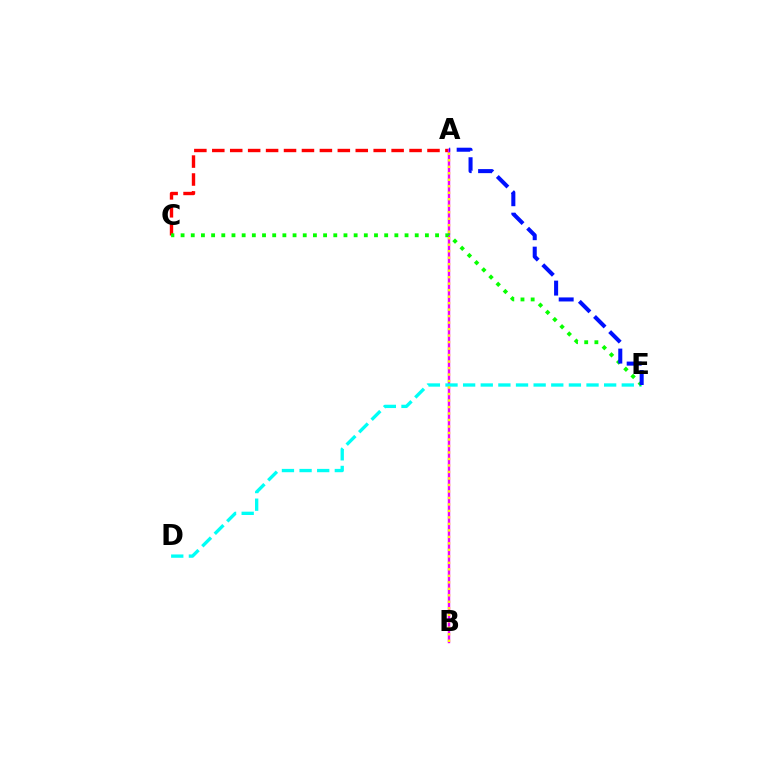{('A', 'C'): [{'color': '#ff0000', 'line_style': 'dashed', 'thickness': 2.44}], ('A', 'B'): [{'color': '#ee00ff', 'line_style': 'solid', 'thickness': 1.75}, {'color': '#fcf500', 'line_style': 'dotted', 'thickness': 1.76}], ('D', 'E'): [{'color': '#00fff6', 'line_style': 'dashed', 'thickness': 2.39}], ('C', 'E'): [{'color': '#08ff00', 'line_style': 'dotted', 'thickness': 2.77}], ('A', 'E'): [{'color': '#0010ff', 'line_style': 'dashed', 'thickness': 2.91}]}